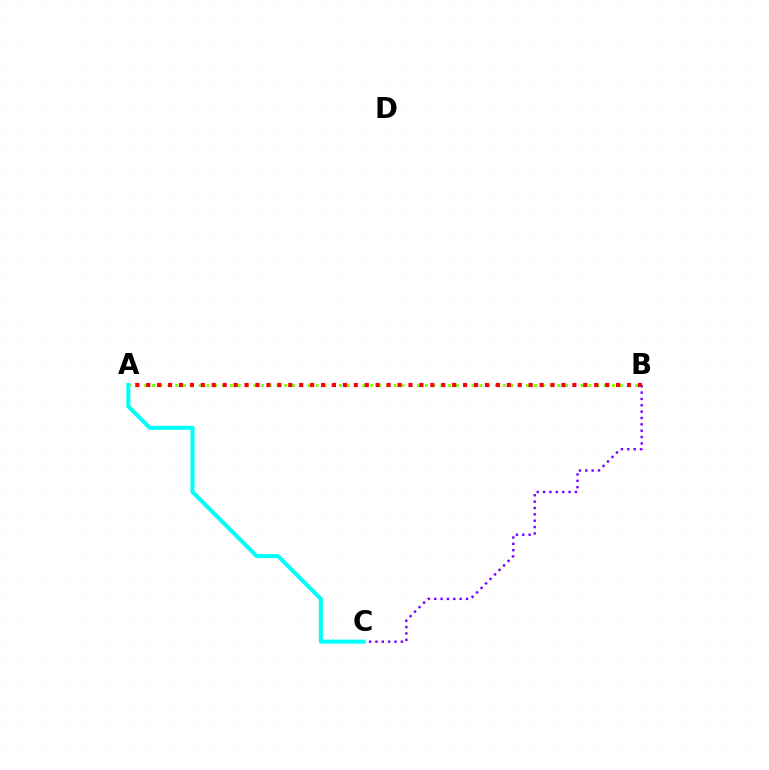{('A', 'B'): [{'color': '#84ff00', 'line_style': 'dotted', 'thickness': 2.12}, {'color': '#ff0000', 'line_style': 'dotted', 'thickness': 2.97}], ('B', 'C'): [{'color': '#7200ff', 'line_style': 'dotted', 'thickness': 1.73}], ('A', 'C'): [{'color': '#00fff6', 'line_style': 'solid', 'thickness': 2.91}]}